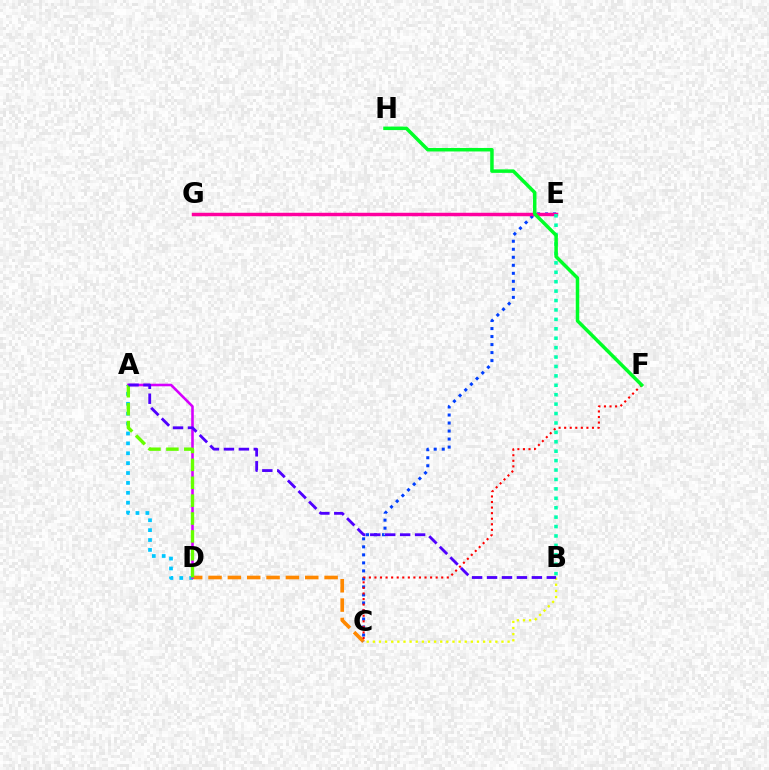{('A', 'D'): [{'color': '#00c7ff', 'line_style': 'dotted', 'thickness': 2.69}, {'color': '#d600ff', 'line_style': 'solid', 'thickness': 1.86}, {'color': '#66ff00', 'line_style': 'dashed', 'thickness': 2.43}], ('C', 'D'): [{'color': '#ff8800', 'line_style': 'dashed', 'thickness': 2.63}], ('C', 'E'): [{'color': '#003fff', 'line_style': 'dotted', 'thickness': 2.18}], ('B', 'C'): [{'color': '#eeff00', 'line_style': 'dotted', 'thickness': 1.66}], ('A', 'B'): [{'color': '#4f00ff', 'line_style': 'dashed', 'thickness': 2.03}], ('E', 'G'): [{'color': '#ff00a0', 'line_style': 'solid', 'thickness': 2.48}], ('C', 'F'): [{'color': '#ff0000', 'line_style': 'dotted', 'thickness': 1.51}], ('B', 'E'): [{'color': '#00ffaf', 'line_style': 'dotted', 'thickness': 2.56}], ('F', 'H'): [{'color': '#00ff27', 'line_style': 'solid', 'thickness': 2.52}]}